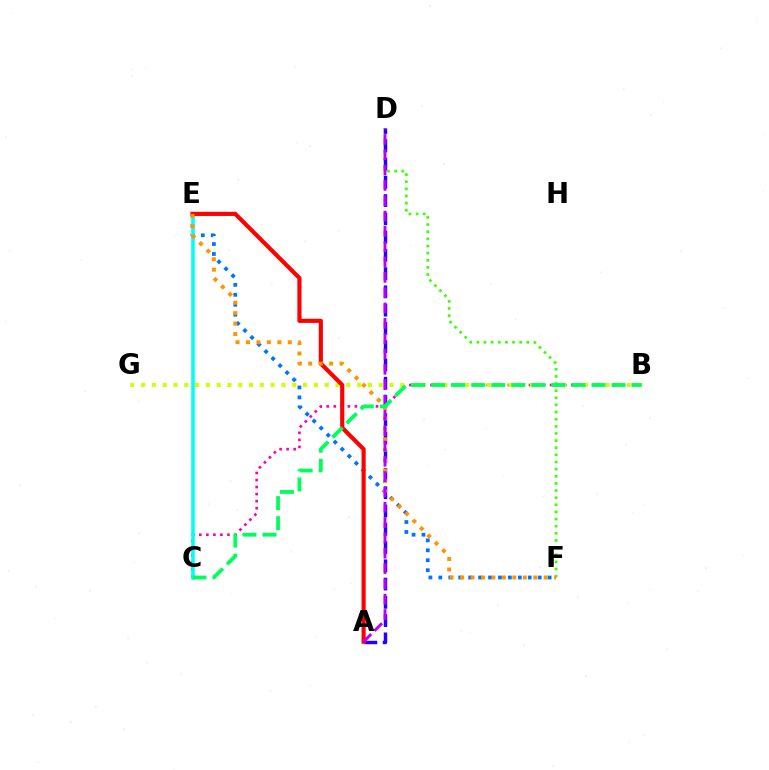{('B', 'C'): [{'color': '#ff00ac', 'line_style': 'dotted', 'thickness': 1.91}, {'color': '#00ff5c', 'line_style': 'dashed', 'thickness': 2.72}], ('D', 'F'): [{'color': '#3dff00', 'line_style': 'dotted', 'thickness': 1.94}], ('E', 'F'): [{'color': '#0074ff', 'line_style': 'dotted', 'thickness': 2.7}, {'color': '#ff9400', 'line_style': 'dotted', 'thickness': 2.84}], ('B', 'G'): [{'color': '#d1ff00', 'line_style': 'dotted', 'thickness': 2.94}], ('C', 'E'): [{'color': '#00fff6', 'line_style': 'solid', 'thickness': 2.57}], ('A', 'D'): [{'color': '#2500ff', 'line_style': 'dashed', 'thickness': 2.48}, {'color': '#b900ff', 'line_style': 'dashed', 'thickness': 2.08}], ('A', 'E'): [{'color': '#ff0000', 'line_style': 'solid', 'thickness': 2.98}]}